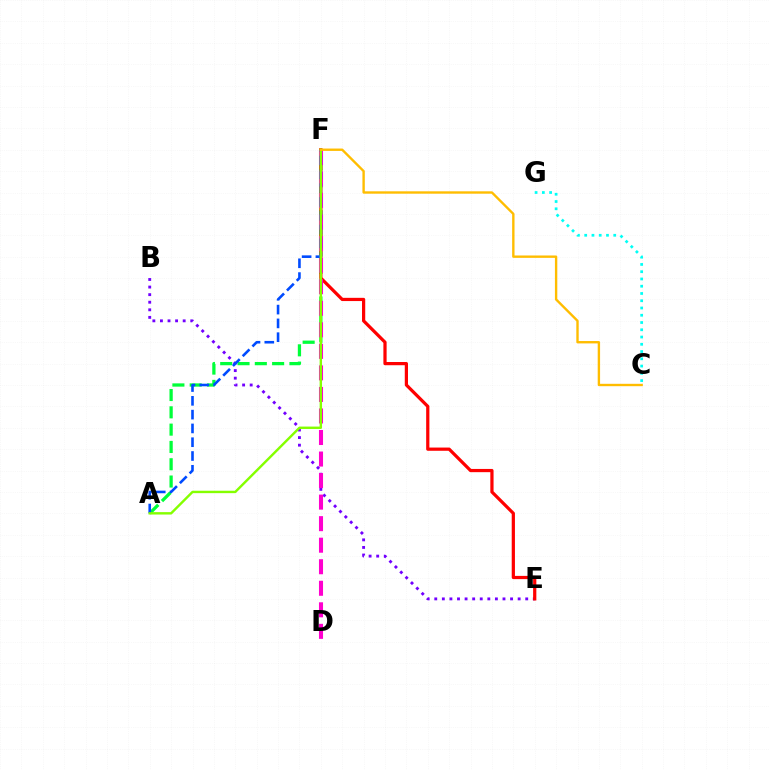{('A', 'F'): [{'color': '#00ff39', 'line_style': 'dashed', 'thickness': 2.35}, {'color': '#004bff', 'line_style': 'dashed', 'thickness': 1.87}, {'color': '#84ff00', 'line_style': 'solid', 'thickness': 1.73}], ('B', 'E'): [{'color': '#7200ff', 'line_style': 'dotted', 'thickness': 2.06}], ('C', 'G'): [{'color': '#00fff6', 'line_style': 'dotted', 'thickness': 1.97}], ('E', 'F'): [{'color': '#ff0000', 'line_style': 'solid', 'thickness': 2.32}], ('D', 'F'): [{'color': '#ff00cf', 'line_style': 'dashed', 'thickness': 2.93}], ('C', 'F'): [{'color': '#ffbd00', 'line_style': 'solid', 'thickness': 1.71}]}